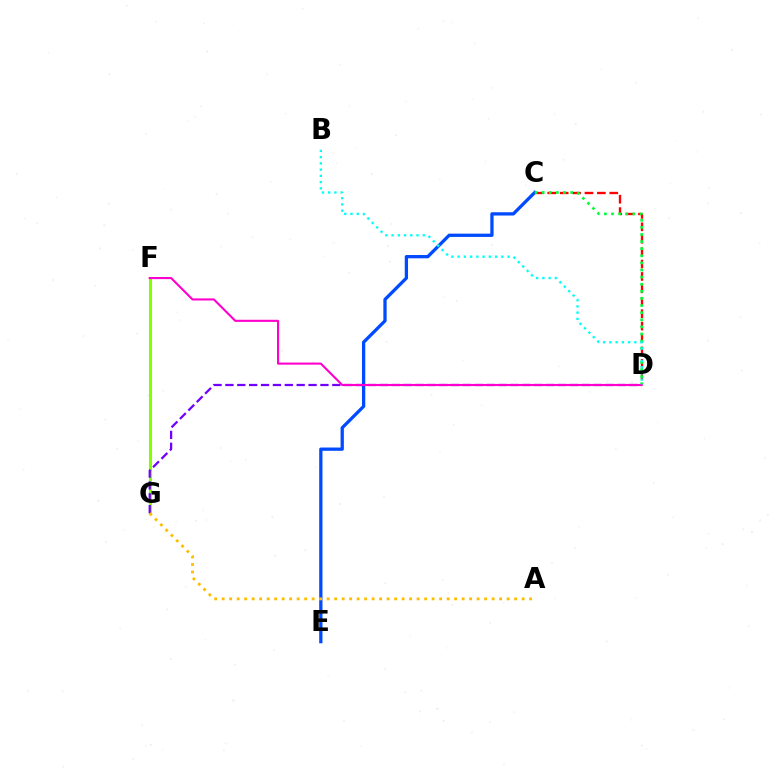{('C', 'D'): [{'color': '#ff0000', 'line_style': 'dashed', 'thickness': 1.69}, {'color': '#00ff39', 'line_style': 'dotted', 'thickness': 1.93}], ('F', 'G'): [{'color': '#84ff00', 'line_style': 'solid', 'thickness': 2.21}], ('C', 'E'): [{'color': '#004bff', 'line_style': 'solid', 'thickness': 2.36}], ('D', 'G'): [{'color': '#7200ff', 'line_style': 'dashed', 'thickness': 1.61}], ('A', 'G'): [{'color': '#ffbd00', 'line_style': 'dotted', 'thickness': 2.04}], ('D', 'F'): [{'color': '#ff00cf', 'line_style': 'solid', 'thickness': 1.52}], ('B', 'D'): [{'color': '#00fff6', 'line_style': 'dotted', 'thickness': 1.7}]}